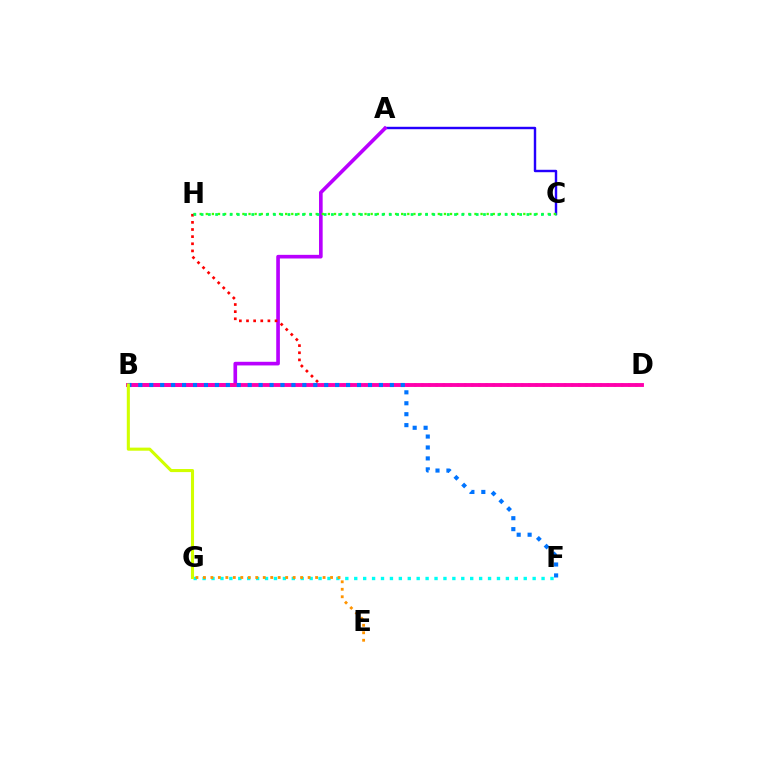{('A', 'C'): [{'color': '#2500ff', 'line_style': 'solid', 'thickness': 1.74}], ('A', 'B'): [{'color': '#b900ff', 'line_style': 'solid', 'thickness': 2.63}], ('C', 'H'): [{'color': '#3dff00', 'line_style': 'dotted', 'thickness': 1.66}, {'color': '#00ff5c', 'line_style': 'dotted', 'thickness': 1.97}], ('F', 'G'): [{'color': '#00fff6', 'line_style': 'dotted', 'thickness': 2.42}], ('E', 'G'): [{'color': '#ff9400', 'line_style': 'dotted', 'thickness': 2.03}], ('D', 'H'): [{'color': '#ff0000', 'line_style': 'dotted', 'thickness': 1.94}], ('B', 'D'): [{'color': '#ff00ac', 'line_style': 'solid', 'thickness': 2.78}], ('B', 'F'): [{'color': '#0074ff', 'line_style': 'dotted', 'thickness': 2.97}], ('B', 'G'): [{'color': '#d1ff00', 'line_style': 'solid', 'thickness': 2.22}]}